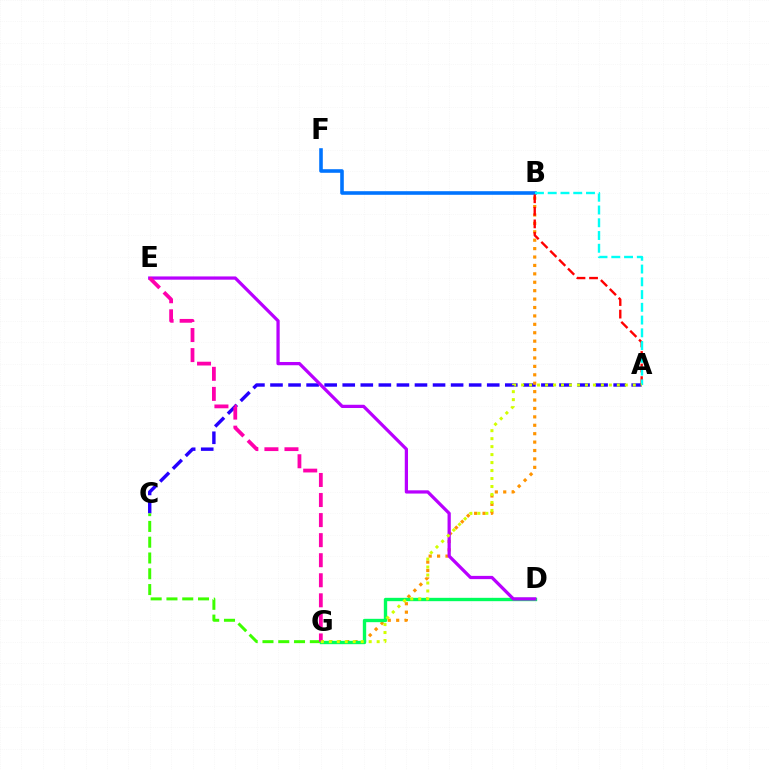{('A', 'C'): [{'color': '#2500ff', 'line_style': 'dashed', 'thickness': 2.45}], ('B', 'G'): [{'color': '#ff9400', 'line_style': 'dotted', 'thickness': 2.29}], ('C', 'G'): [{'color': '#3dff00', 'line_style': 'dashed', 'thickness': 2.14}], ('B', 'F'): [{'color': '#0074ff', 'line_style': 'solid', 'thickness': 2.58}], ('A', 'B'): [{'color': '#ff0000', 'line_style': 'dashed', 'thickness': 1.71}, {'color': '#00fff6', 'line_style': 'dashed', 'thickness': 1.73}], ('D', 'G'): [{'color': '#00ff5c', 'line_style': 'solid', 'thickness': 2.41}], ('D', 'E'): [{'color': '#b900ff', 'line_style': 'solid', 'thickness': 2.34}], ('E', 'G'): [{'color': '#ff00ac', 'line_style': 'dashed', 'thickness': 2.72}], ('A', 'G'): [{'color': '#d1ff00', 'line_style': 'dotted', 'thickness': 2.17}]}